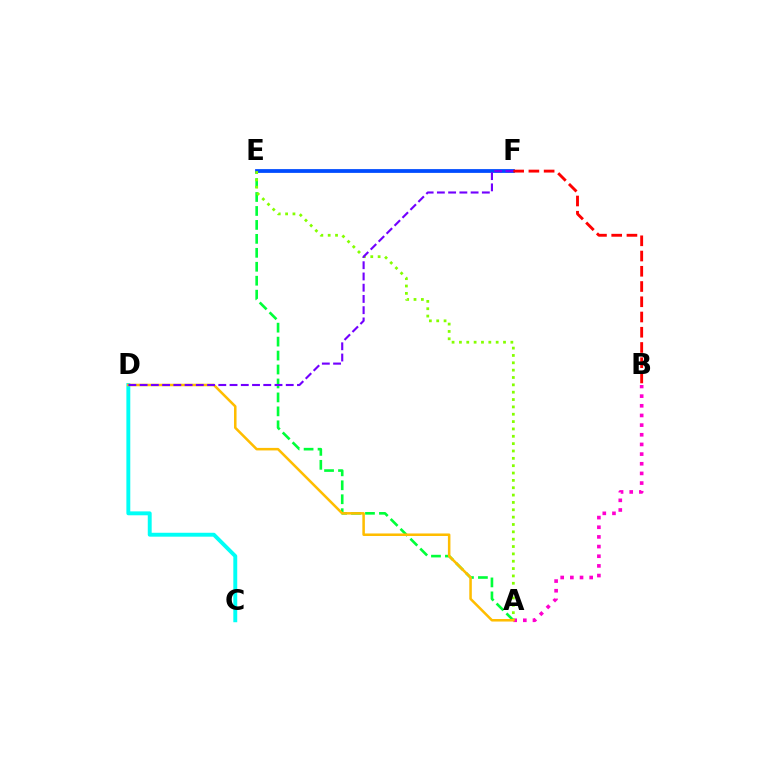{('A', 'E'): [{'color': '#00ff39', 'line_style': 'dashed', 'thickness': 1.9}, {'color': '#84ff00', 'line_style': 'dotted', 'thickness': 2.0}], ('E', 'F'): [{'color': '#004bff', 'line_style': 'solid', 'thickness': 2.72}], ('C', 'D'): [{'color': '#00fff6', 'line_style': 'solid', 'thickness': 2.81}], ('A', 'B'): [{'color': '#ff00cf', 'line_style': 'dotted', 'thickness': 2.62}], ('A', 'D'): [{'color': '#ffbd00', 'line_style': 'solid', 'thickness': 1.82}], ('D', 'F'): [{'color': '#7200ff', 'line_style': 'dashed', 'thickness': 1.53}], ('B', 'F'): [{'color': '#ff0000', 'line_style': 'dashed', 'thickness': 2.07}]}